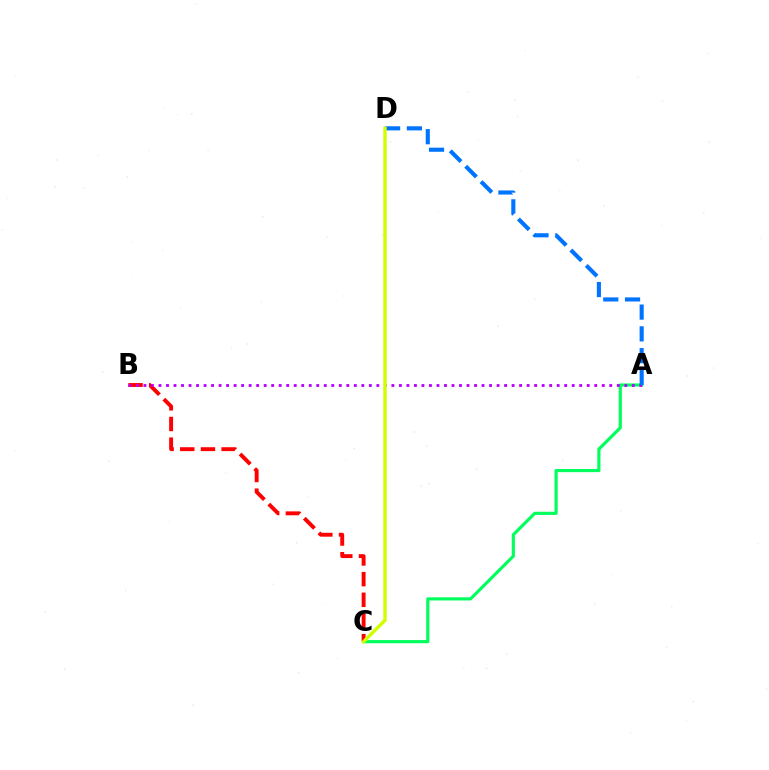{('A', 'C'): [{'color': '#00ff5c', 'line_style': 'solid', 'thickness': 2.27}], ('B', 'C'): [{'color': '#ff0000', 'line_style': 'dashed', 'thickness': 2.81}], ('A', 'B'): [{'color': '#b900ff', 'line_style': 'dotted', 'thickness': 2.04}], ('A', 'D'): [{'color': '#0074ff', 'line_style': 'dashed', 'thickness': 2.96}], ('C', 'D'): [{'color': '#d1ff00', 'line_style': 'solid', 'thickness': 2.48}]}